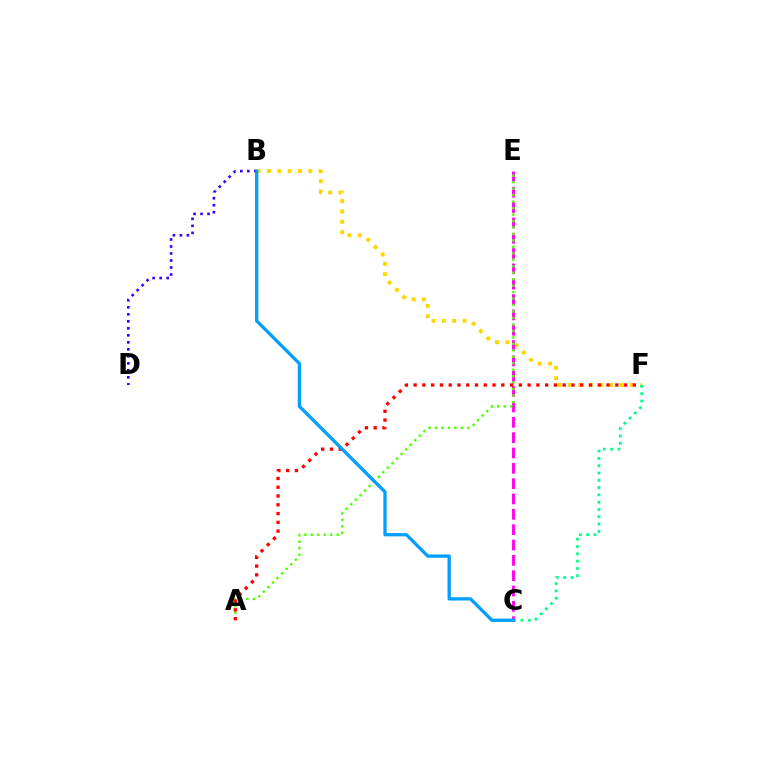{('B', 'F'): [{'color': '#ffd500', 'line_style': 'dotted', 'thickness': 2.81}], ('C', 'E'): [{'color': '#ff00ed', 'line_style': 'dashed', 'thickness': 2.08}], ('C', 'F'): [{'color': '#00ff86', 'line_style': 'dotted', 'thickness': 1.98}], ('A', 'E'): [{'color': '#4fff00', 'line_style': 'dotted', 'thickness': 1.76}], ('A', 'F'): [{'color': '#ff0000', 'line_style': 'dotted', 'thickness': 2.38}], ('B', 'D'): [{'color': '#3700ff', 'line_style': 'dotted', 'thickness': 1.9}], ('B', 'C'): [{'color': '#009eff', 'line_style': 'solid', 'thickness': 2.36}]}